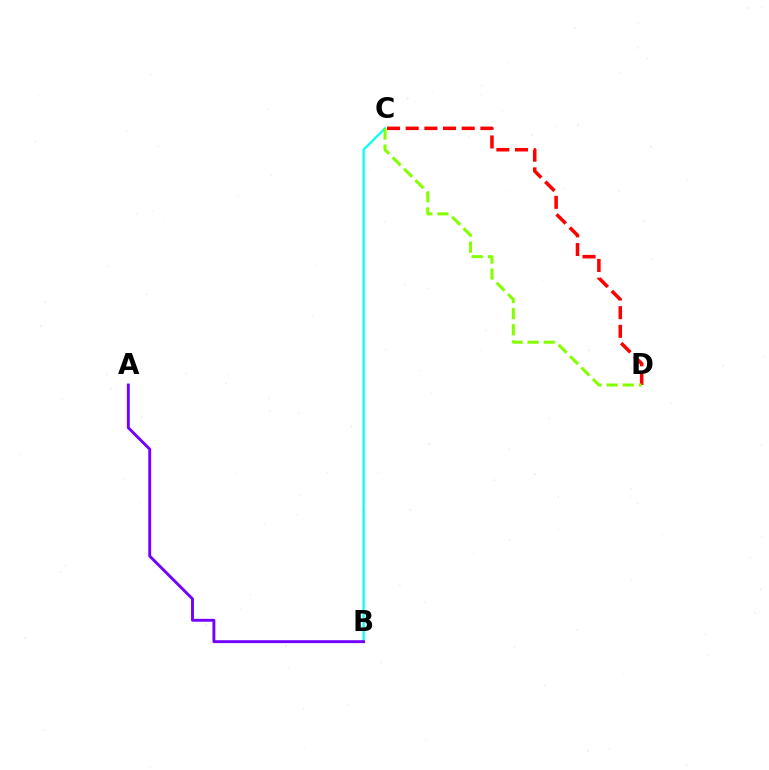{('C', 'D'): [{'color': '#ff0000', 'line_style': 'dashed', 'thickness': 2.54}, {'color': '#84ff00', 'line_style': 'dashed', 'thickness': 2.19}], ('B', 'C'): [{'color': '#00fff6', 'line_style': 'solid', 'thickness': 1.59}], ('A', 'B'): [{'color': '#7200ff', 'line_style': 'solid', 'thickness': 2.08}]}